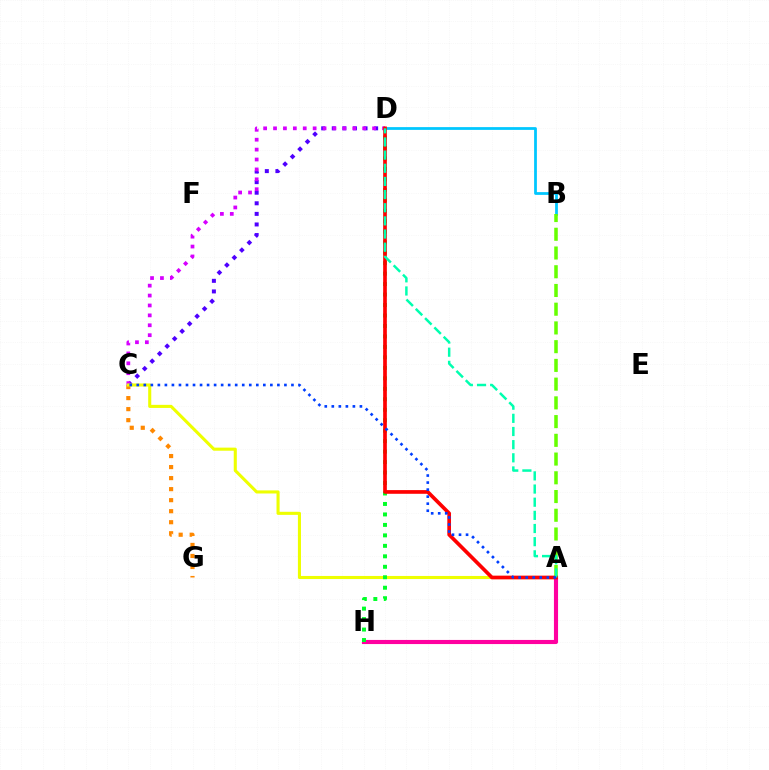{('A', 'H'): [{'color': '#ff00a0', 'line_style': 'solid', 'thickness': 2.96}], ('C', 'D'): [{'color': '#4f00ff', 'line_style': 'dotted', 'thickness': 2.88}, {'color': '#d600ff', 'line_style': 'dotted', 'thickness': 2.69}], ('C', 'G'): [{'color': '#ff8800', 'line_style': 'dotted', 'thickness': 3.0}], ('B', 'D'): [{'color': '#00c7ff', 'line_style': 'solid', 'thickness': 1.99}], ('A', 'B'): [{'color': '#66ff00', 'line_style': 'dashed', 'thickness': 2.54}], ('A', 'C'): [{'color': '#eeff00', 'line_style': 'solid', 'thickness': 2.22}, {'color': '#003fff', 'line_style': 'dotted', 'thickness': 1.91}], ('D', 'H'): [{'color': '#00ff27', 'line_style': 'dotted', 'thickness': 2.84}], ('A', 'D'): [{'color': '#ff0000', 'line_style': 'solid', 'thickness': 2.65}, {'color': '#00ffaf', 'line_style': 'dashed', 'thickness': 1.79}]}